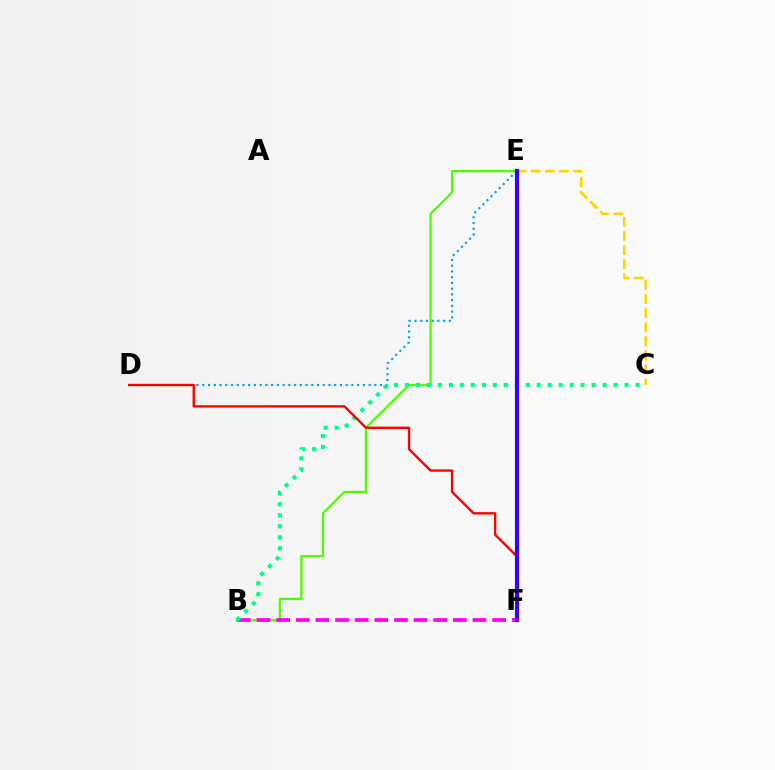{('B', 'E'): [{'color': '#4fff00', 'line_style': 'solid', 'thickness': 1.67}], ('D', 'E'): [{'color': '#009eff', 'line_style': 'dotted', 'thickness': 1.56}], ('B', 'F'): [{'color': '#ff00ed', 'line_style': 'dashed', 'thickness': 2.67}], ('C', 'E'): [{'color': '#ffd500', 'line_style': 'dashed', 'thickness': 1.91}], ('B', 'C'): [{'color': '#00ff86', 'line_style': 'dotted', 'thickness': 2.98}], ('D', 'F'): [{'color': '#ff0000', 'line_style': 'solid', 'thickness': 1.71}], ('E', 'F'): [{'color': '#3700ff', 'line_style': 'solid', 'thickness': 3.0}]}